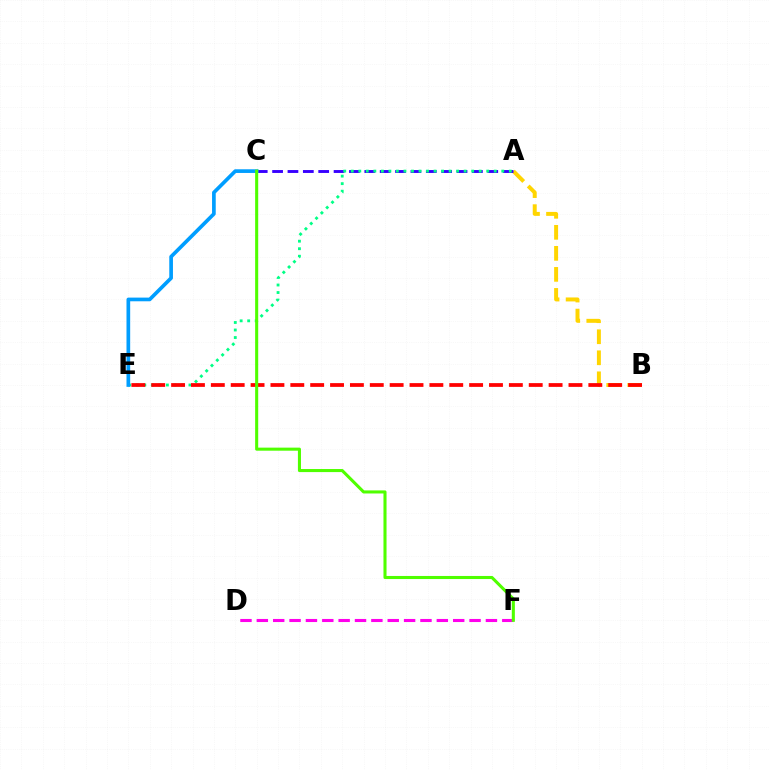{('A', 'B'): [{'color': '#ffd500', 'line_style': 'dashed', 'thickness': 2.86}], ('A', 'C'): [{'color': '#3700ff', 'line_style': 'dashed', 'thickness': 2.09}], ('A', 'E'): [{'color': '#00ff86', 'line_style': 'dotted', 'thickness': 2.04}], ('B', 'E'): [{'color': '#ff0000', 'line_style': 'dashed', 'thickness': 2.7}], ('D', 'F'): [{'color': '#ff00ed', 'line_style': 'dashed', 'thickness': 2.22}], ('C', 'E'): [{'color': '#009eff', 'line_style': 'solid', 'thickness': 2.65}], ('C', 'F'): [{'color': '#4fff00', 'line_style': 'solid', 'thickness': 2.21}]}